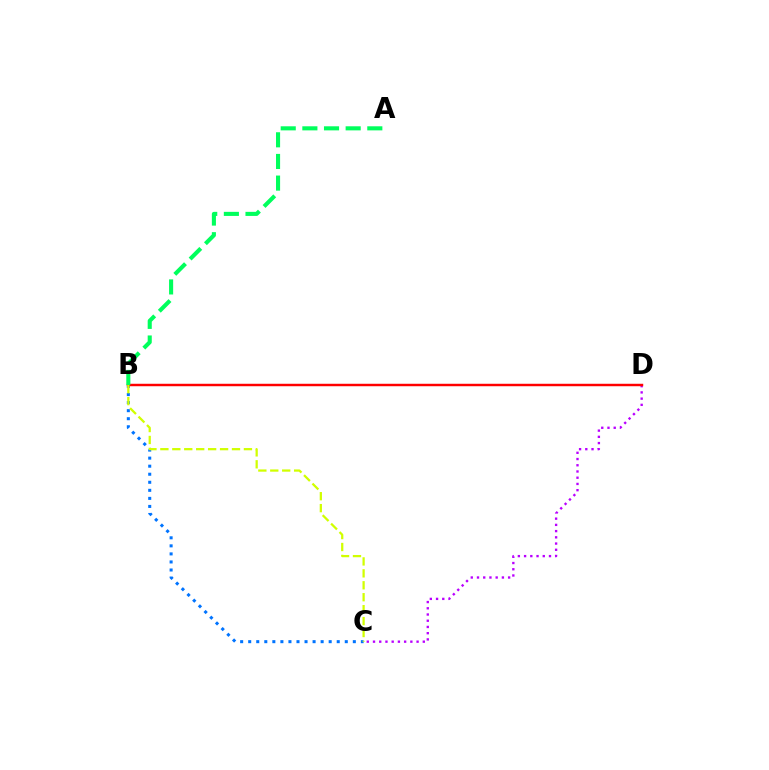{('B', 'C'): [{'color': '#0074ff', 'line_style': 'dotted', 'thickness': 2.19}, {'color': '#d1ff00', 'line_style': 'dashed', 'thickness': 1.62}], ('C', 'D'): [{'color': '#b900ff', 'line_style': 'dotted', 'thickness': 1.69}], ('B', 'D'): [{'color': '#ff0000', 'line_style': 'solid', 'thickness': 1.76}], ('A', 'B'): [{'color': '#00ff5c', 'line_style': 'dashed', 'thickness': 2.94}]}